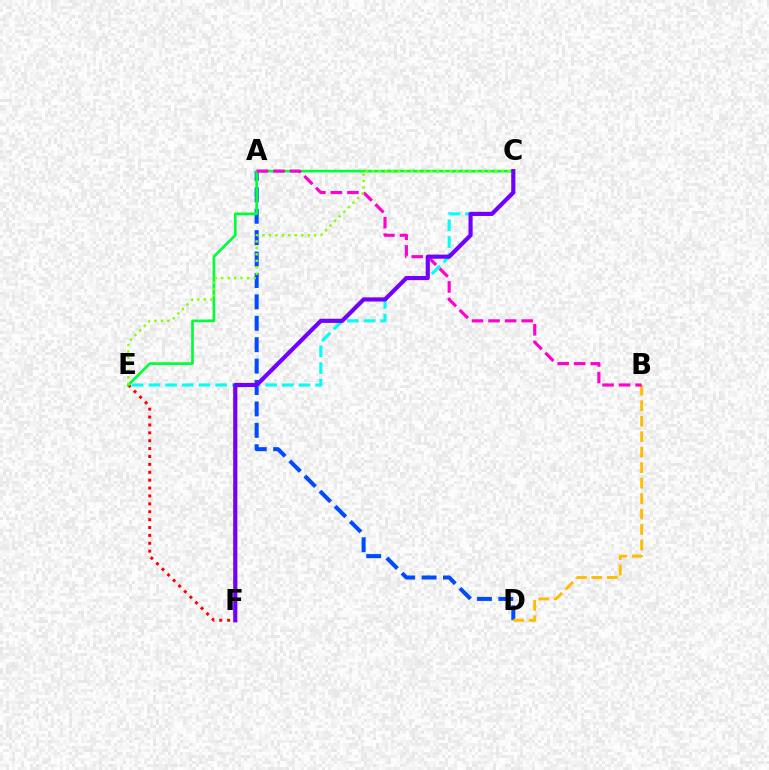{('E', 'F'): [{'color': '#ff0000', 'line_style': 'dotted', 'thickness': 2.14}], ('A', 'D'): [{'color': '#004bff', 'line_style': 'dashed', 'thickness': 2.91}], ('B', 'D'): [{'color': '#ffbd00', 'line_style': 'dashed', 'thickness': 2.1}], ('C', 'E'): [{'color': '#00fff6', 'line_style': 'dashed', 'thickness': 2.27}, {'color': '#00ff39', 'line_style': 'solid', 'thickness': 1.93}, {'color': '#84ff00', 'line_style': 'dotted', 'thickness': 1.76}], ('A', 'B'): [{'color': '#ff00cf', 'line_style': 'dashed', 'thickness': 2.25}], ('C', 'F'): [{'color': '#7200ff', 'line_style': 'solid', 'thickness': 2.99}]}